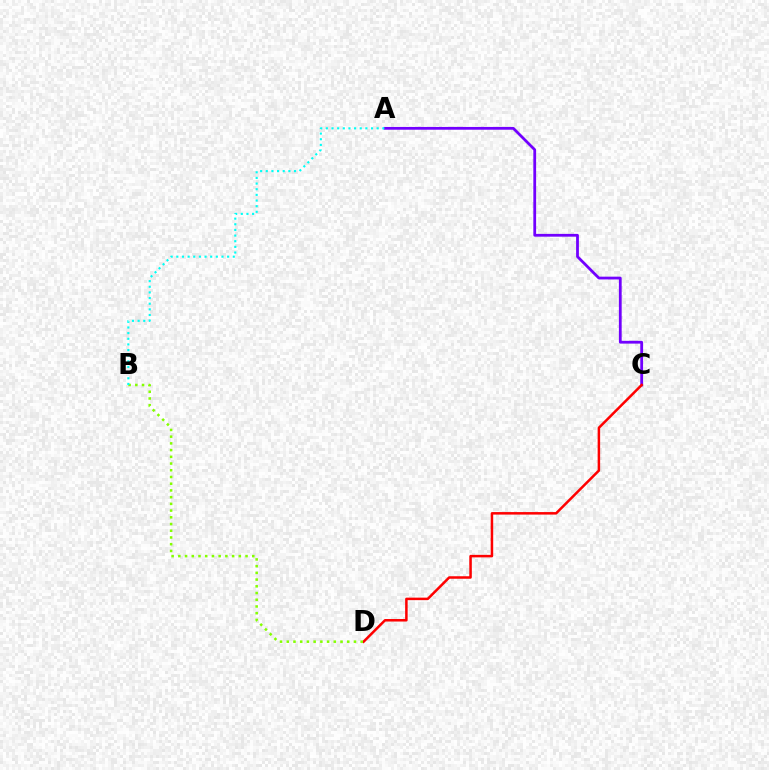{('A', 'C'): [{'color': '#7200ff', 'line_style': 'solid', 'thickness': 2.0}], ('C', 'D'): [{'color': '#ff0000', 'line_style': 'solid', 'thickness': 1.81}], ('B', 'D'): [{'color': '#84ff00', 'line_style': 'dotted', 'thickness': 1.83}], ('A', 'B'): [{'color': '#00fff6', 'line_style': 'dotted', 'thickness': 1.53}]}